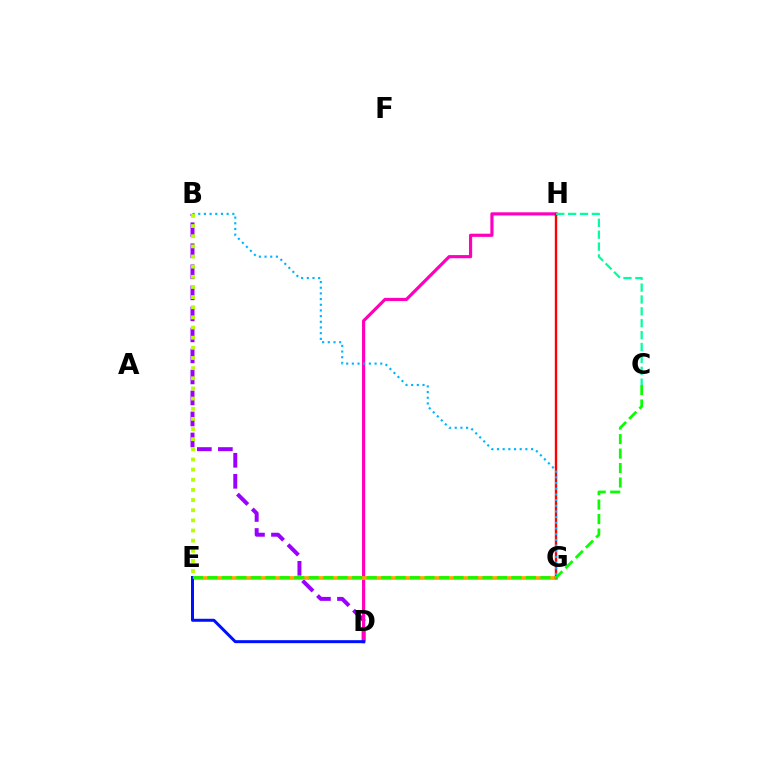{('B', 'D'): [{'color': '#9b00ff', 'line_style': 'dashed', 'thickness': 2.86}], ('D', 'H'): [{'color': '#ff00bd', 'line_style': 'solid', 'thickness': 2.29}], ('E', 'G'): [{'color': '#ffa500', 'line_style': 'solid', 'thickness': 2.68}], ('G', 'H'): [{'color': '#ff0000', 'line_style': 'solid', 'thickness': 1.72}], ('D', 'E'): [{'color': '#0010ff', 'line_style': 'solid', 'thickness': 2.15}], ('B', 'G'): [{'color': '#00b5ff', 'line_style': 'dotted', 'thickness': 1.54}], ('C', 'H'): [{'color': '#00ff9d', 'line_style': 'dashed', 'thickness': 1.61}], ('B', 'E'): [{'color': '#b3ff00', 'line_style': 'dotted', 'thickness': 2.76}], ('C', 'E'): [{'color': '#08ff00', 'line_style': 'dashed', 'thickness': 1.97}]}